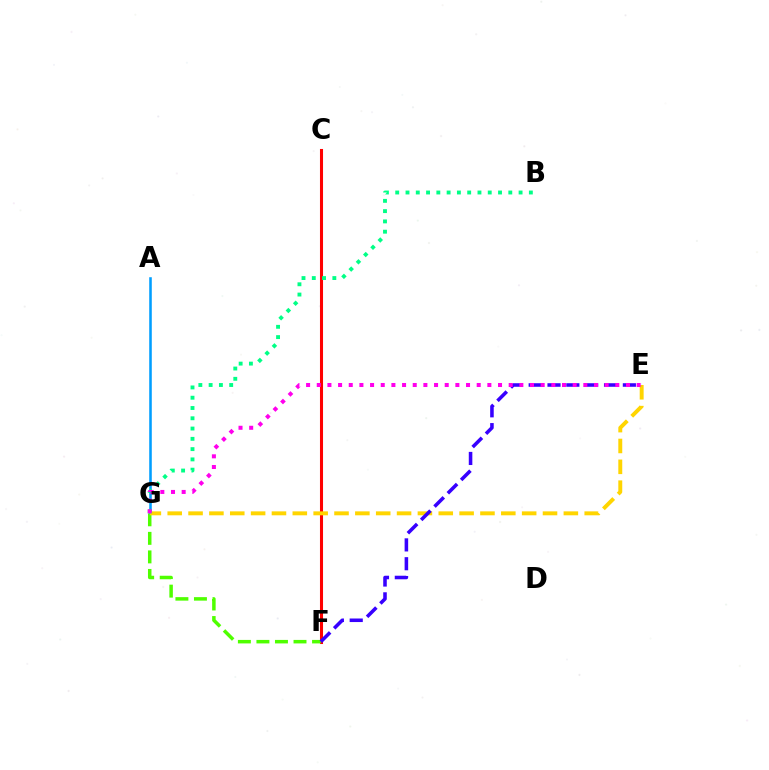{('C', 'F'): [{'color': '#ff0000', 'line_style': 'solid', 'thickness': 2.2}], ('F', 'G'): [{'color': '#4fff00', 'line_style': 'dashed', 'thickness': 2.52}], ('A', 'G'): [{'color': '#009eff', 'line_style': 'solid', 'thickness': 1.84}], ('E', 'G'): [{'color': '#ffd500', 'line_style': 'dashed', 'thickness': 2.83}, {'color': '#ff00ed', 'line_style': 'dotted', 'thickness': 2.9}], ('E', 'F'): [{'color': '#3700ff', 'line_style': 'dashed', 'thickness': 2.56}], ('B', 'G'): [{'color': '#00ff86', 'line_style': 'dotted', 'thickness': 2.79}]}